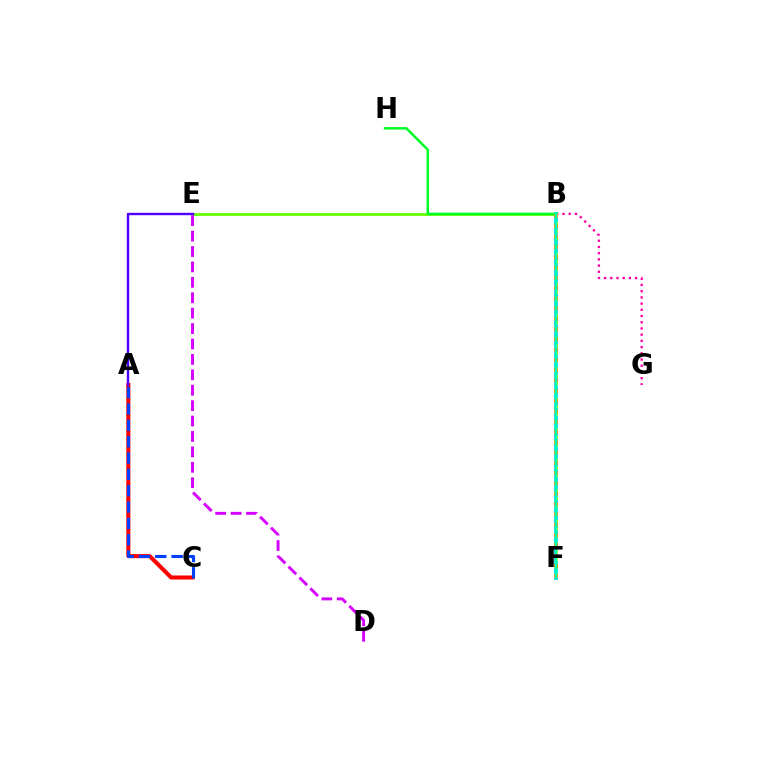{('B', 'G'): [{'color': '#ff00a0', 'line_style': 'dotted', 'thickness': 1.69}], ('B', 'F'): [{'color': '#00c7ff', 'line_style': 'solid', 'thickness': 2.66}, {'color': '#eeff00', 'line_style': 'dotted', 'thickness': 2.07}, {'color': '#ff8800', 'line_style': 'dotted', 'thickness': 2.8}, {'color': '#00ffaf', 'line_style': 'solid', 'thickness': 1.77}], ('B', 'E'): [{'color': '#66ff00', 'line_style': 'solid', 'thickness': 2.0}], ('D', 'E'): [{'color': '#d600ff', 'line_style': 'dashed', 'thickness': 2.09}], ('B', 'H'): [{'color': '#00ff27', 'line_style': 'solid', 'thickness': 1.8}], ('A', 'C'): [{'color': '#ff0000', 'line_style': 'solid', 'thickness': 2.92}, {'color': '#003fff', 'line_style': 'dashed', 'thickness': 2.22}], ('A', 'E'): [{'color': '#4f00ff', 'line_style': 'solid', 'thickness': 1.73}]}